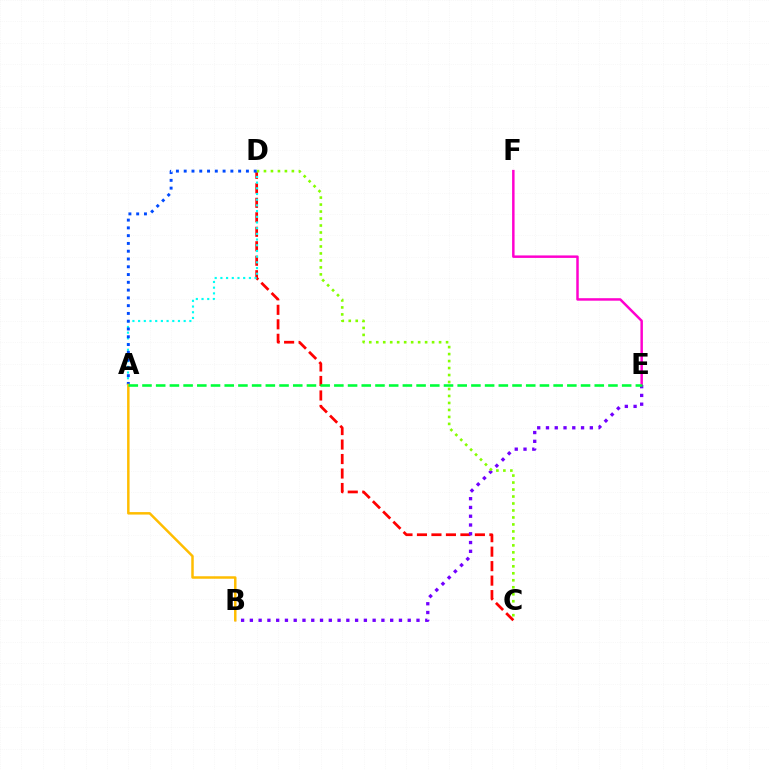{('C', 'D'): [{'color': '#ff0000', 'line_style': 'dashed', 'thickness': 1.97}, {'color': '#84ff00', 'line_style': 'dotted', 'thickness': 1.9}], ('E', 'F'): [{'color': '#ff00cf', 'line_style': 'solid', 'thickness': 1.79}], ('B', 'E'): [{'color': '#7200ff', 'line_style': 'dotted', 'thickness': 2.38}], ('A', 'D'): [{'color': '#00fff6', 'line_style': 'dotted', 'thickness': 1.55}, {'color': '#004bff', 'line_style': 'dotted', 'thickness': 2.11}], ('A', 'B'): [{'color': '#ffbd00', 'line_style': 'solid', 'thickness': 1.79}], ('A', 'E'): [{'color': '#00ff39', 'line_style': 'dashed', 'thickness': 1.86}]}